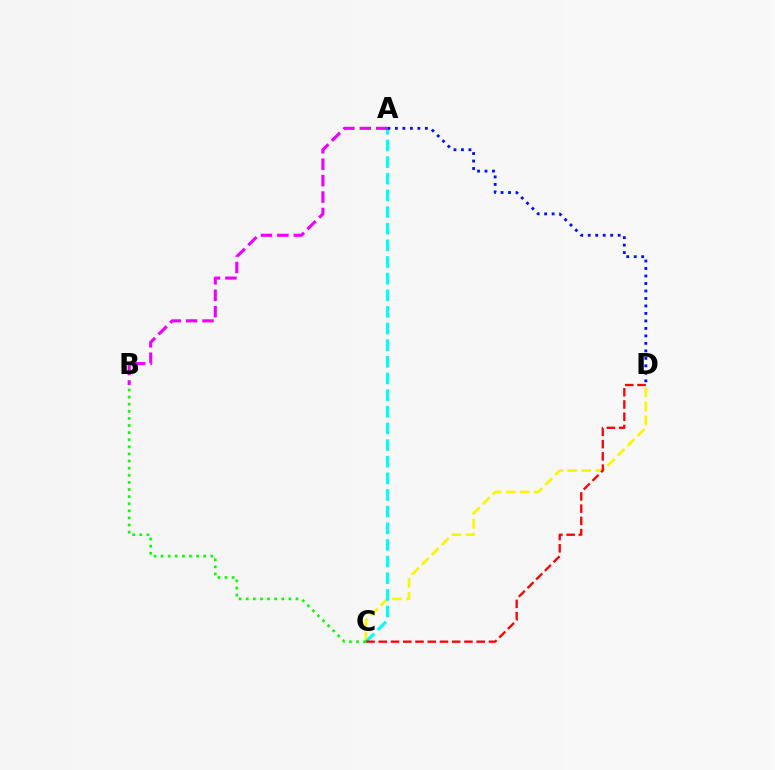{('C', 'D'): [{'color': '#fcf500', 'line_style': 'dashed', 'thickness': 1.91}, {'color': '#ff0000', 'line_style': 'dashed', 'thickness': 1.66}], ('A', 'C'): [{'color': '#00fff6', 'line_style': 'dashed', 'thickness': 2.26}], ('B', 'C'): [{'color': '#08ff00', 'line_style': 'dotted', 'thickness': 1.93}], ('A', 'B'): [{'color': '#ee00ff', 'line_style': 'dashed', 'thickness': 2.23}], ('A', 'D'): [{'color': '#0010ff', 'line_style': 'dotted', 'thickness': 2.03}]}